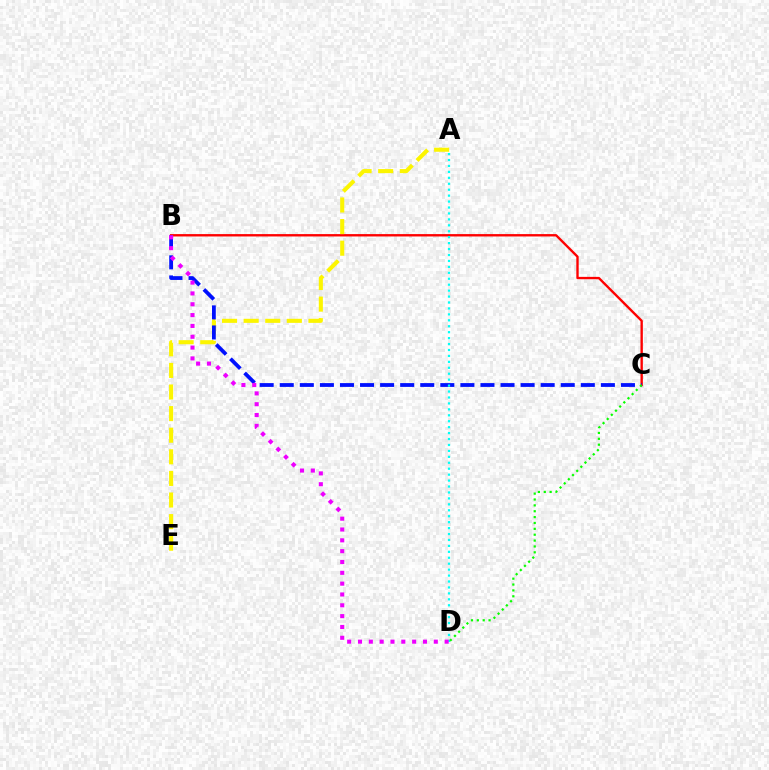{('B', 'C'): [{'color': '#ff0000', 'line_style': 'solid', 'thickness': 1.7}, {'color': '#0010ff', 'line_style': 'dashed', 'thickness': 2.73}], ('A', 'E'): [{'color': '#fcf500', 'line_style': 'dashed', 'thickness': 2.93}], ('A', 'D'): [{'color': '#00fff6', 'line_style': 'dotted', 'thickness': 1.61}], ('B', 'D'): [{'color': '#ee00ff', 'line_style': 'dotted', 'thickness': 2.94}], ('C', 'D'): [{'color': '#08ff00', 'line_style': 'dotted', 'thickness': 1.59}]}